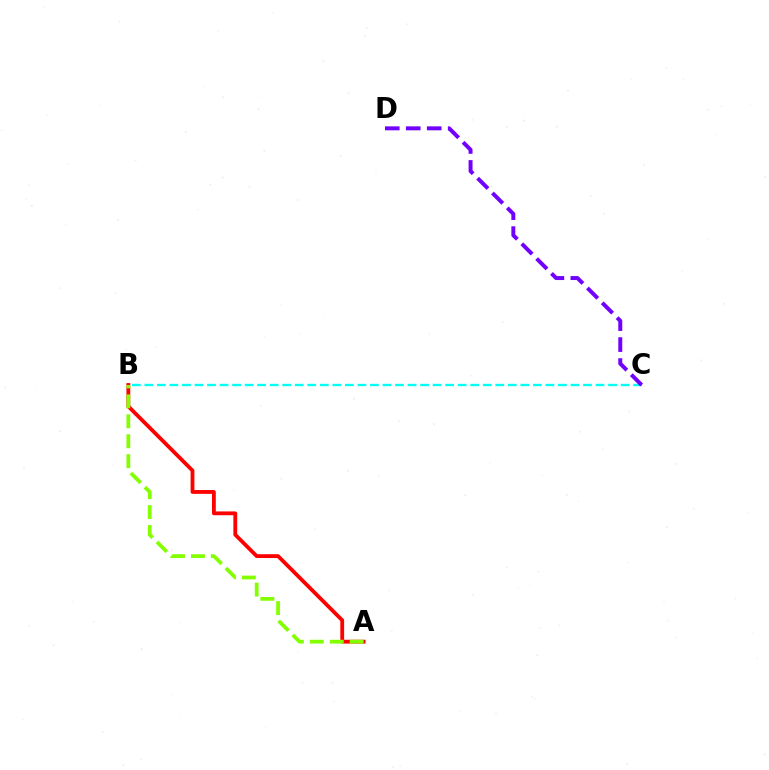{('B', 'C'): [{'color': '#00fff6', 'line_style': 'dashed', 'thickness': 1.7}], ('C', 'D'): [{'color': '#7200ff', 'line_style': 'dashed', 'thickness': 2.85}], ('A', 'B'): [{'color': '#ff0000', 'line_style': 'solid', 'thickness': 2.75}, {'color': '#84ff00', 'line_style': 'dashed', 'thickness': 2.71}]}